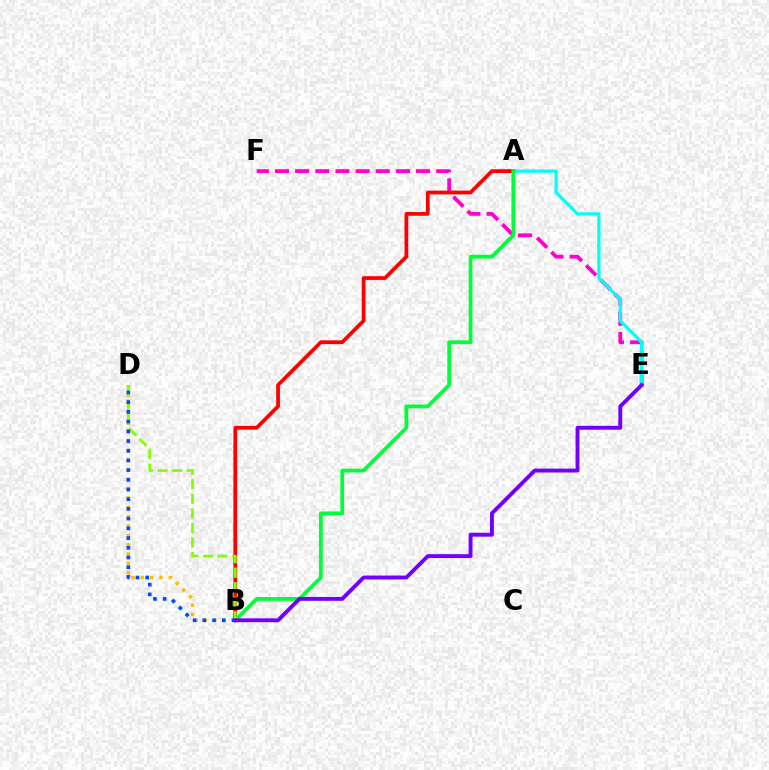{('E', 'F'): [{'color': '#ff00cf', 'line_style': 'dashed', 'thickness': 2.74}], ('A', 'E'): [{'color': '#00fff6', 'line_style': 'solid', 'thickness': 2.32}], ('A', 'B'): [{'color': '#ff0000', 'line_style': 'solid', 'thickness': 2.7}, {'color': '#00ff39', 'line_style': 'solid', 'thickness': 2.71}], ('B', 'D'): [{'color': '#ffbd00', 'line_style': 'dotted', 'thickness': 2.54}, {'color': '#84ff00', 'line_style': 'dashed', 'thickness': 1.98}, {'color': '#004bff', 'line_style': 'dotted', 'thickness': 2.64}], ('B', 'E'): [{'color': '#7200ff', 'line_style': 'solid', 'thickness': 2.8}]}